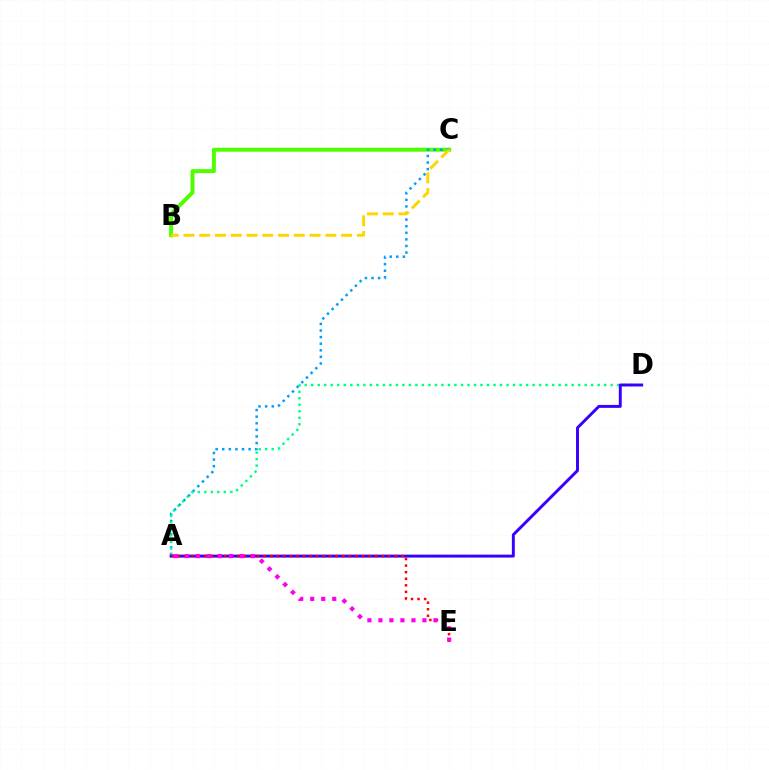{('B', 'C'): [{'color': '#4fff00', 'line_style': 'solid', 'thickness': 2.86}, {'color': '#ffd500', 'line_style': 'dashed', 'thickness': 2.14}], ('A', 'C'): [{'color': '#009eff', 'line_style': 'dotted', 'thickness': 1.79}], ('A', 'D'): [{'color': '#00ff86', 'line_style': 'dotted', 'thickness': 1.77}, {'color': '#3700ff', 'line_style': 'solid', 'thickness': 2.12}], ('A', 'E'): [{'color': '#ff0000', 'line_style': 'dotted', 'thickness': 1.78}, {'color': '#ff00ed', 'line_style': 'dotted', 'thickness': 2.99}]}